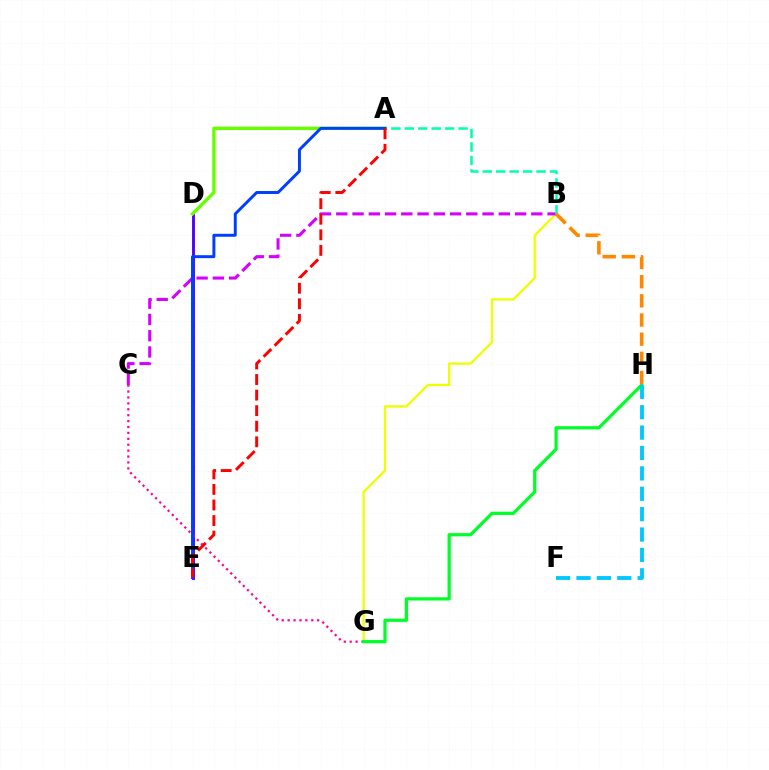{('B', 'G'): [{'color': '#eeff00', 'line_style': 'solid', 'thickness': 1.65}], ('B', 'C'): [{'color': '#d600ff', 'line_style': 'dashed', 'thickness': 2.21}], ('A', 'B'): [{'color': '#00ffaf', 'line_style': 'dashed', 'thickness': 1.83}], ('D', 'E'): [{'color': '#4f00ff', 'line_style': 'solid', 'thickness': 2.08}], ('A', 'D'): [{'color': '#66ff00', 'line_style': 'solid', 'thickness': 2.41}], ('C', 'G'): [{'color': '#ff00a0', 'line_style': 'dotted', 'thickness': 1.61}], ('A', 'E'): [{'color': '#003fff', 'line_style': 'solid', 'thickness': 2.13}, {'color': '#ff0000', 'line_style': 'dashed', 'thickness': 2.12}], ('G', 'H'): [{'color': '#00ff27', 'line_style': 'solid', 'thickness': 2.33}], ('B', 'H'): [{'color': '#ff8800', 'line_style': 'dashed', 'thickness': 2.6}], ('F', 'H'): [{'color': '#00c7ff', 'line_style': 'dashed', 'thickness': 2.77}]}